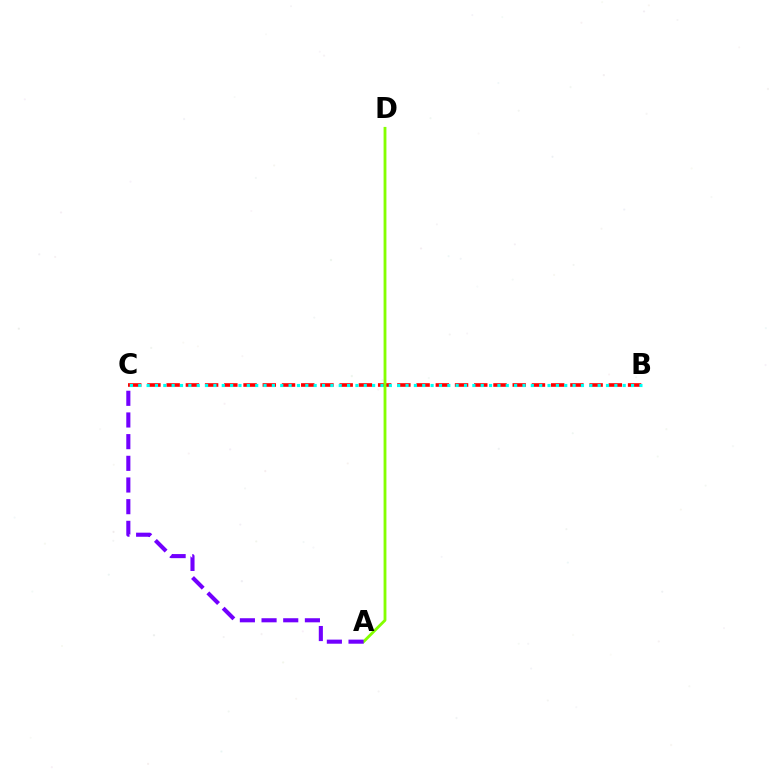{('B', 'C'): [{'color': '#ff0000', 'line_style': 'dashed', 'thickness': 2.61}, {'color': '#00fff6', 'line_style': 'dotted', 'thickness': 2.27}], ('A', 'D'): [{'color': '#84ff00', 'line_style': 'solid', 'thickness': 2.04}], ('A', 'C'): [{'color': '#7200ff', 'line_style': 'dashed', 'thickness': 2.94}]}